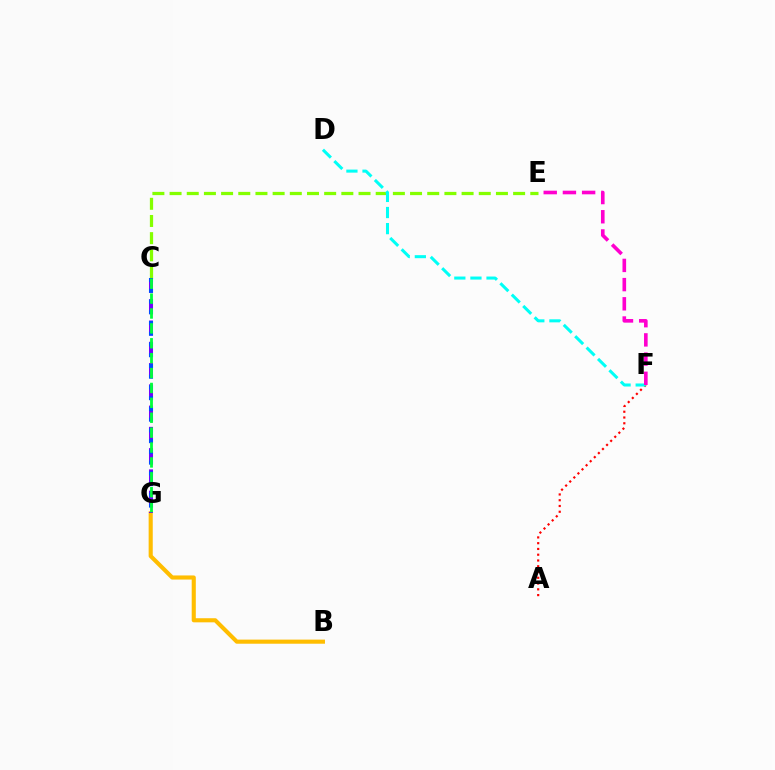{('B', 'G'): [{'color': '#ffbd00', 'line_style': 'solid', 'thickness': 2.96}], ('C', 'E'): [{'color': '#84ff00', 'line_style': 'dashed', 'thickness': 2.33}], ('C', 'G'): [{'color': '#7200ff', 'line_style': 'dashed', 'thickness': 2.89}, {'color': '#004bff', 'line_style': 'dotted', 'thickness': 2.92}, {'color': '#00ff39', 'line_style': 'dashed', 'thickness': 2.02}], ('A', 'F'): [{'color': '#ff0000', 'line_style': 'dotted', 'thickness': 1.57}], ('D', 'F'): [{'color': '#00fff6', 'line_style': 'dashed', 'thickness': 2.19}], ('E', 'F'): [{'color': '#ff00cf', 'line_style': 'dashed', 'thickness': 2.61}]}